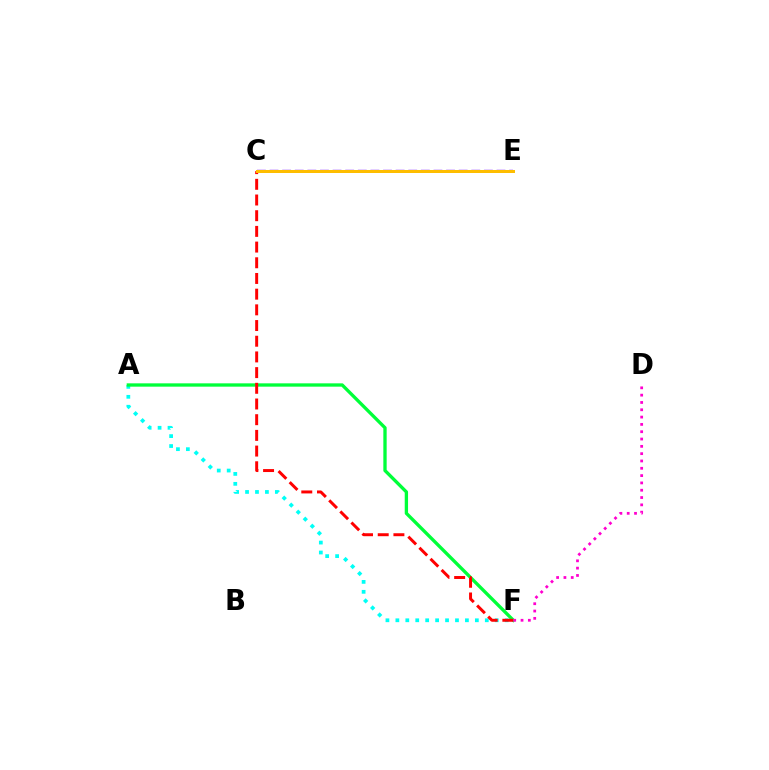{('A', 'F'): [{'color': '#00fff6', 'line_style': 'dotted', 'thickness': 2.7}, {'color': '#00ff39', 'line_style': 'solid', 'thickness': 2.39}], ('C', 'E'): [{'color': '#004bff', 'line_style': 'dotted', 'thickness': 2.08}, {'color': '#7200ff', 'line_style': 'dashed', 'thickness': 1.71}, {'color': '#84ff00', 'line_style': 'solid', 'thickness': 2.09}, {'color': '#ffbd00', 'line_style': 'solid', 'thickness': 2.14}], ('C', 'F'): [{'color': '#ff0000', 'line_style': 'dashed', 'thickness': 2.13}], ('D', 'F'): [{'color': '#ff00cf', 'line_style': 'dotted', 'thickness': 1.99}]}